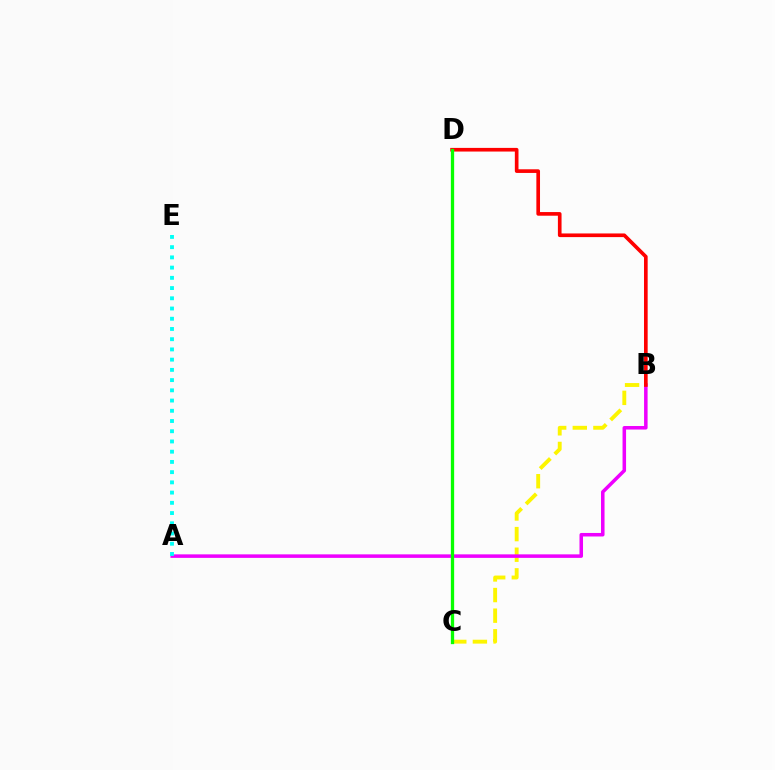{('B', 'C'): [{'color': '#fcf500', 'line_style': 'dashed', 'thickness': 2.8}], ('C', 'D'): [{'color': '#0010ff', 'line_style': 'dashed', 'thickness': 1.89}, {'color': '#08ff00', 'line_style': 'solid', 'thickness': 2.37}], ('A', 'B'): [{'color': '#ee00ff', 'line_style': 'solid', 'thickness': 2.54}], ('B', 'D'): [{'color': '#ff0000', 'line_style': 'solid', 'thickness': 2.63}], ('A', 'E'): [{'color': '#00fff6', 'line_style': 'dotted', 'thickness': 2.78}]}